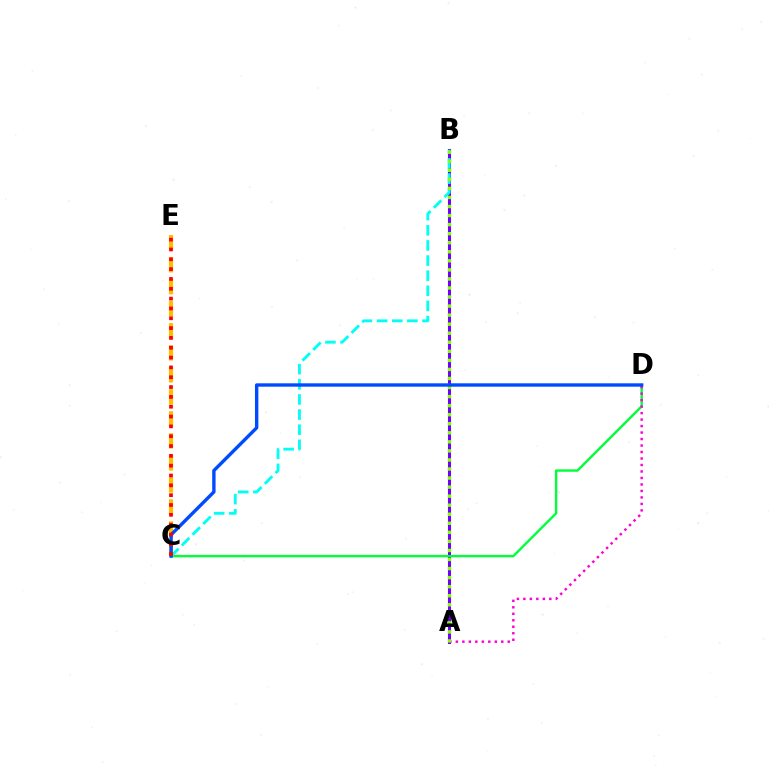{('A', 'B'): [{'color': '#7200ff', 'line_style': 'solid', 'thickness': 2.2}, {'color': '#84ff00', 'line_style': 'dotted', 'thickness': 2.46}], ('C', 'D'): [{'color': '#00ff39', 'line_style': 'solid', 'thickness': 1.72}, {'color': '#004bff', 'line_style': 'solid', 'thickness': 2.44}], ('A', 'D'): [{'color': '#ff00cf', 'line_style': 'dotted', 'thickness': 1.76}], ('B', 'C'): [{'color': '#00fff6', 'line_style': 'dashed', 'thickness': 2.06}], ('C', 'E'): [{'color': '#ffbd00', 'line_style': 'dashed', 'thickness': 2.99}, {'color': '#ff0000', 'line_style': 'dotted', 'thickness': 2.67}]}